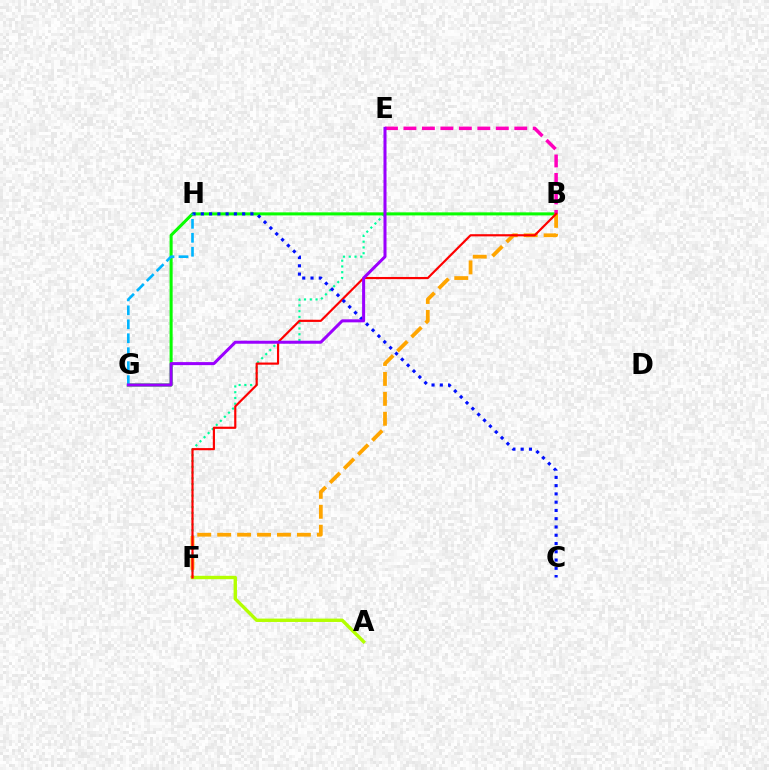{('E', 'F'): [{'color': '#00ff9d', 'line_style': 'dotted', 'thickness': 1.57}], ('B', 'G'): [{'color': '#08ff00', 'line_style': 'solid', 'thickness': 2.2}], ('A', 'F'): [{'color': '#b3ff00', 'line_style': 'solid', 'thickness': 2.44}], ('B', 'E'): [{'color': '#ff00bd', 'line_style': 'dashed', 'thickness': 2.51}], ('B', 'F'): [{'color': '#ffa500', 'line_style': 'dashed', 'thickness': 2.71}, {'color': '#ff0000', 'line_style': 'solid', 'thickness': 1.56}], ('C', 'H'): [{'color': '#0010ff', 'line_style': 'dotted', 'thickness': 2.25}], ('G', 'H'): [{'color': '#00b5ff', 'line_style': 'dashed', 'thickness': 1.9}], ('E', 'G'): [{'color': '#9b00ff', 'line_style': 'solid', 'thickness': 2.18}]}